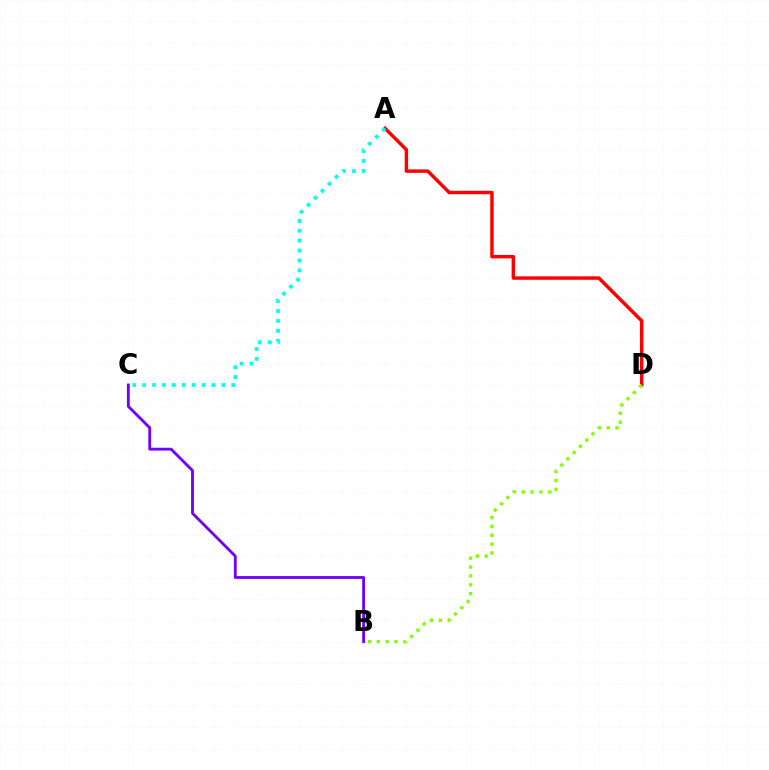{('A', 'D'): [{'color': '#ff0000', 'line_style': 'solid', 'thickness': 2.48}], ('B', 'D'): [{'color': '#84ff00', 'line_style': 'dotted', 'thickness': 2.41}], ('A', 'C'): [{'color': '#00fff6', 'line_style': 'dotted', 'thickness': 2.69}], ('B', 'C'): [{'color': '#7200ff', 'line_style': 'solid', 'thickness': 2.04}]}